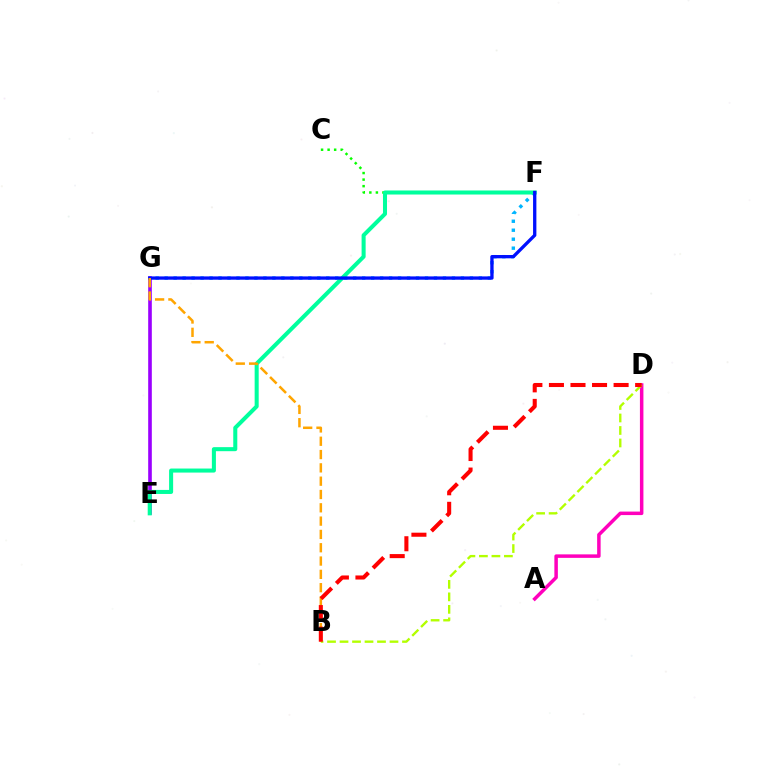{('C', 'F'): [{'color': '#08ff00', 'line_style': 'dotted', 'thickness': 1.78}], ('F', 'G'): [{'color': '#00b5ff', 'line_style': 'dotted', 'thickness': 2.44}, {'color': '#0010ff', 'line_style': 'solid', 'thickness': 2.38}], ('E', 'G'): [{'color': '#9b00ff', 'line_style': 'solid', 'thickness': 2.61}], ('E', 'F'): [{'color': '#00ff9d', 'line_style': 'solid', 'thickness': 2.91}], ('A', 'D'): [{'color': '#ff00bd', 'line_style': 'solid', 'thickness': 2.52}], ('B', 'D'): [{'color': '#b3ff00', 'line_style': 'dashed', 'thickness': 1.7}, {'color': '#ff0000', 'line_style': 'dashed', 'thickness': 2.93}], ('B', 'G'): [{'color': '#ffa500', 'line_style': 'dashed', 'thickness': 1.81}]}